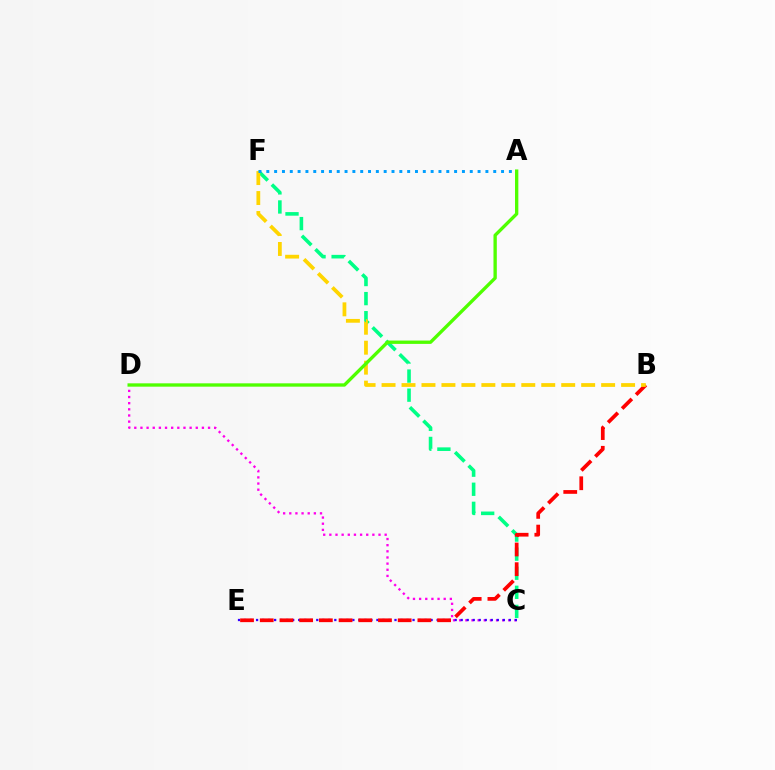{('C', 'D'): [{'color': '#ff00ed', 'line_style': 'dotted', 'thickness': 1.67}], ('C', 'F'): [{'color': '#00ff86', 'line_style': 'dashed', 'thickness': 2.59}], ('C', 'E'): [{'color': '#3700ff', 'line_style': 'dotted', 'thickness': 1.64}], ('B', 'E'): [{'color': '#ff0000', 'line_style': 'dashed', 'thickness': 2.68}], ('B', 'F'): [{'color': '#ffd500', 'line_style': 'dashed', 'thickness': 2.71}], ('A', 'F'): [{'color': '#009eff', 'line_style': 'dotted', 'thickness': 2.13}], ('A', 'D'): [{'color': '#4fff00', 'line_style': 'solid', 'thickness': 2.4}]}